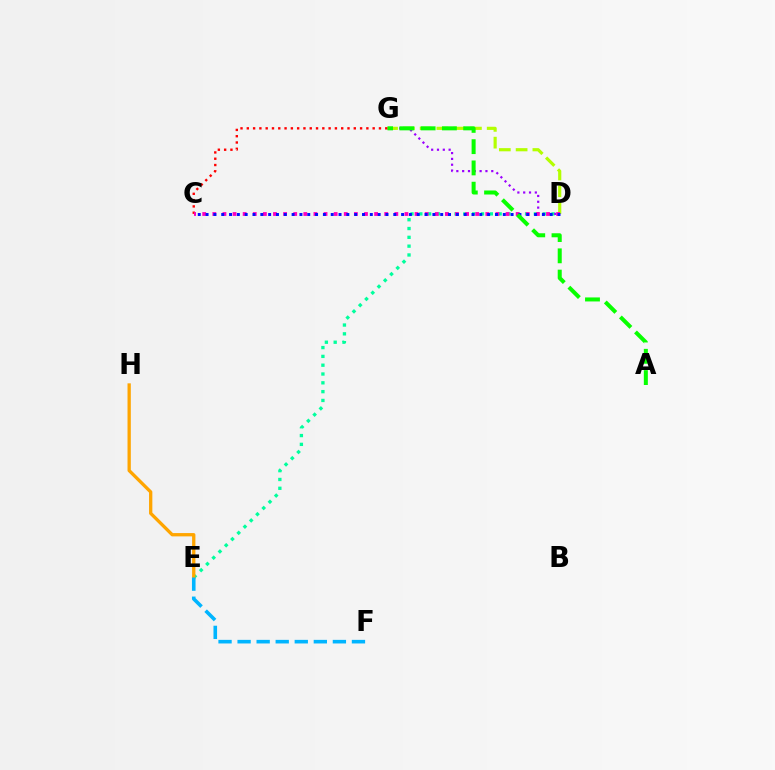{('D', 'E'): [{'color': '#00ff9d', 'line_style': 'dotted', 'thickness': 2.39}], ('D', 'G'): [{'color': '#9b00ff', 'line_style': 'dotted', 'thickness': 1.58}, {'color': '#b3ff00', 'line_style': 'dashed', 'thickness': 2.28}], ('C', 'G'): [{'color': '#ff0000', 'line_style': 'dotted', 'thickness': 1.71}], ('C', 'D'): [{'color': '#ff00bd', 'line_style': 'dotted', 'thickness': 2.75}, {'color': '#0010ff', 'line_style': 'dotted', 'thickness': 2.12}], ('E', 'H'): [{'color': '#ffa500', 'line_style': 'solid', 'thickness': 2.38}], ('E', 'F'): [{'color': '#00b5ff', 'line_style': 'dashed', 'thickness': 2.59}], ('A', 'G'): [{'color': '#08ff00', 'line_style': 'dashed', 'thickness': 2.89}]}